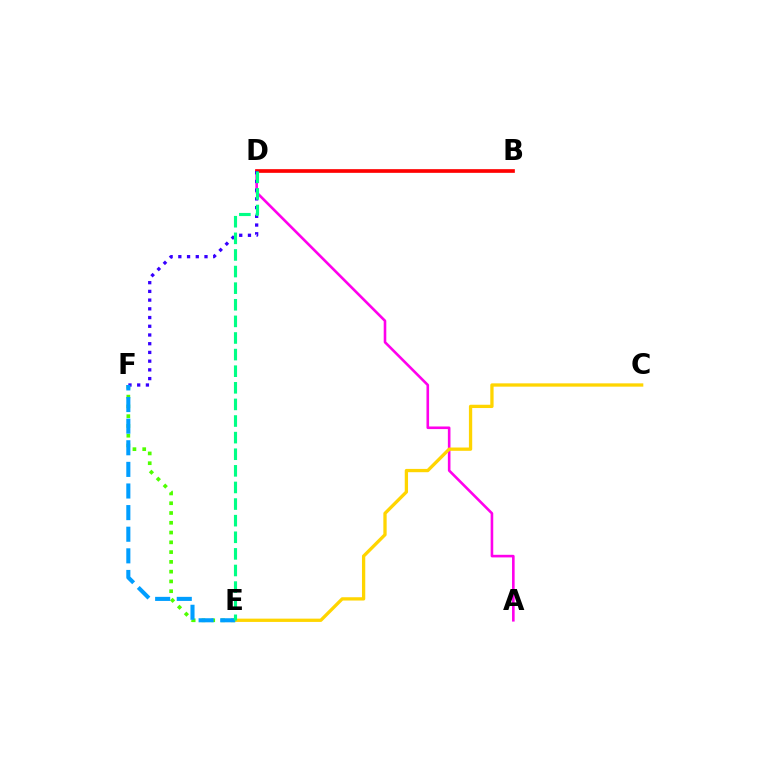{('A', 'D'): [{'color': '#ff00ed', 'line_style': 'solid', 'thickness': 1.88}], ('C', 'E'): [{'color': '#ffd500', 'line_style': 'solid', 'thickness': 2.37}], ('B', 'D'): [{'color': '#ff0000', 'line_style': 'solid', 'thickness': 2.65}], ('E', 'F'): [{'color': '#4fff00', 'line_style': 'dotted', 'thickness': 2.66}, {'color': '#009eff', 'line_style': 'dashed', 'thickness': 2.94}], ('D', 'F'): [{'color': '#3700ff', 'line_style': 'dotted', 'thickness': 2.37}], ('D', 'E'): [{'color': '#00ff86', 'line_style': 'dashed', 'thickness': 2.26}]}